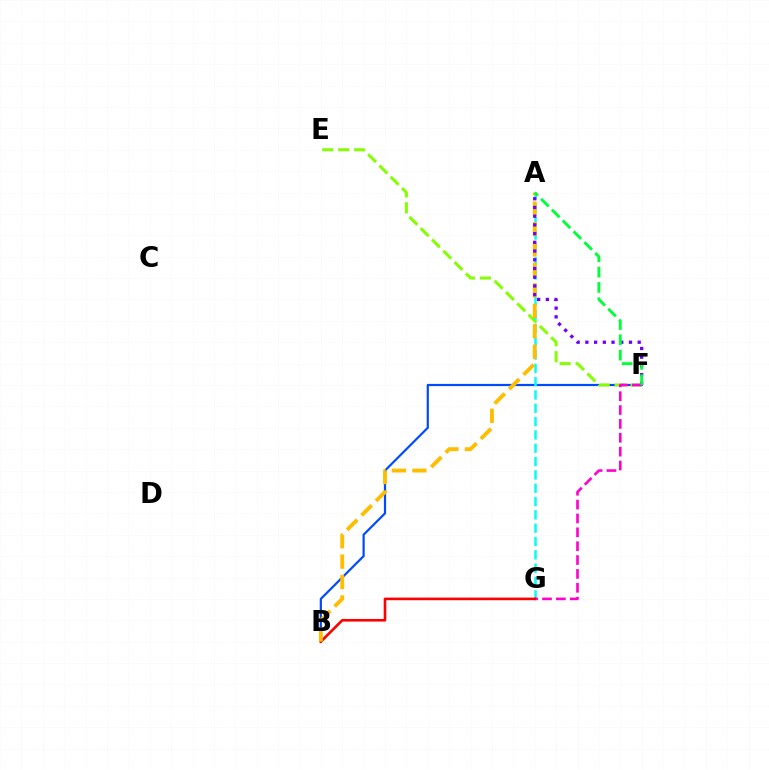{('B', 'F'): [{'color': '#004bff', 'line_style': 'solid', 'thickness': 1.59}], ('E', 'F'): [{'color': '#84ff00', 'line_style': 'dashed', 'thickness': 2.17}], ('A', 'G'): [{'color': '#00fff6', 'line_style': 'dashed', 'thickness': 1.81}], ('F', 'G'): [{'color': '#ff00cf', 'line_style': 'dashed', 'thickness': 1.88}], ('B', 'G'): [{'color': '#ff0000', 'line_style': 'solid', 'thickness': 1.88}], ('A', 'B'): [{'color': '#ffbd00', 'line_style': 'dashed', 'thickness': 2.78}], ('A', 'F'): [{'color': '#7200ff', 'line_style': 'dotted', 'thickness': 2.37}, {'color': '#00ff39', 'line_style': 'dashed', 'thickness': 2.08}]}